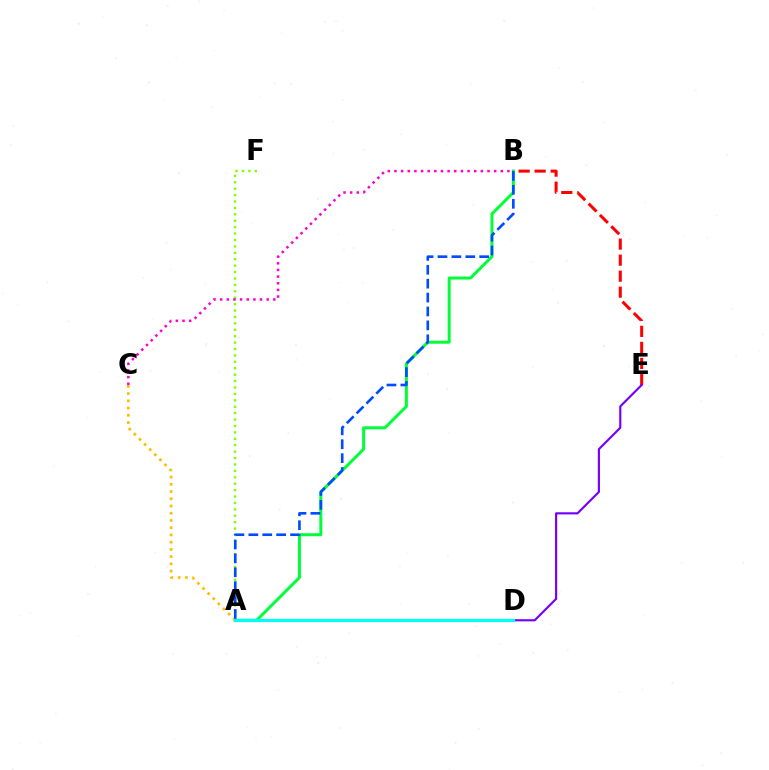{('B', 'E'): [{'color': '#ff0000', 'line_style': 'dashed', 'thickness': 2.18}], ('A', 'F'): [{'color': '#84ff00', 'line_style': 'dotted', 'thickness': 1.74}], ('A', 'B'): [{'color': '#00ff39', 'line_style': 'solid', 'thickness': 2.16}, {'color': '#004bff', 'line_style': 'dashed', 'thickness': 1.89}], ('A', 'C'): [{'color': '#ffbd00', 'line_style': 'dotted', 'thickness': 1.96}], ('D', 'E'): [{'color': '#7200ff', 'line_style': 'solid', 'thickness': 1.54}], ('A', 'D'): [{'color': '#00fff6', 'line_style': 'solid', 'thickness': 2.3}], ('B', 'C'): [{'color': '#ff00cf', 'line_style': 'dotted', 'thickness': 1.81}]}